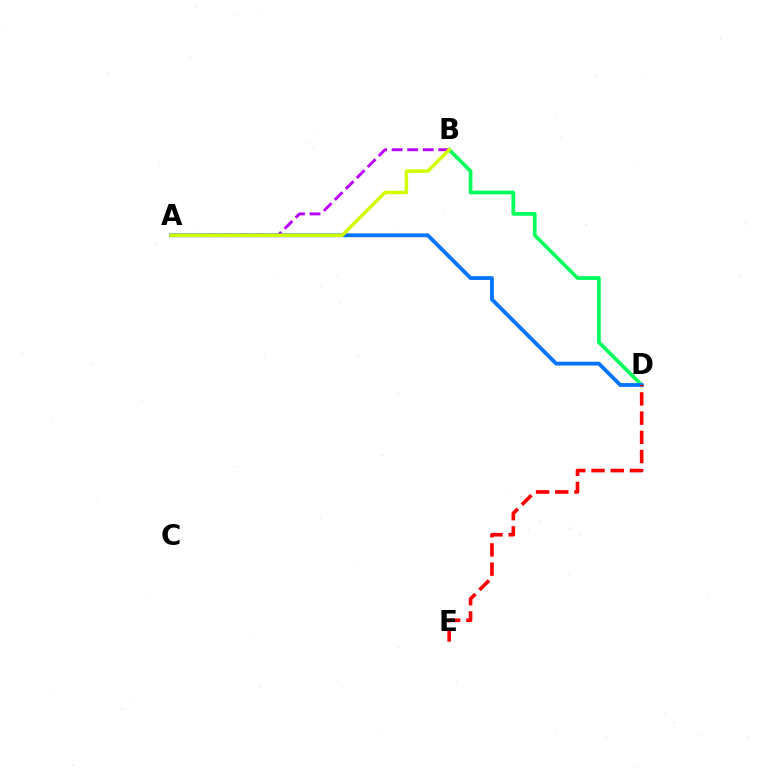{('B', 'D'): [{'color': '#00ff5c', 'line_style': 'solid', 'thickness': 2.68}], ('A', 'B'): [{'color': '#b900ff', 'line_style': 'dashed', 'thickness': 2.11}, {'color': '#d1ff00', 'line_style': 'solid', 'thickness': 2.52}], ('A', 'D'): [{'color': '#0074ff', 'line_style': 'solid', 'thickness': 2.74}], ('D', 'E'): [{'color': '#ff0000', 'line_style': 'dashed', 'thickness': 2.61}]}